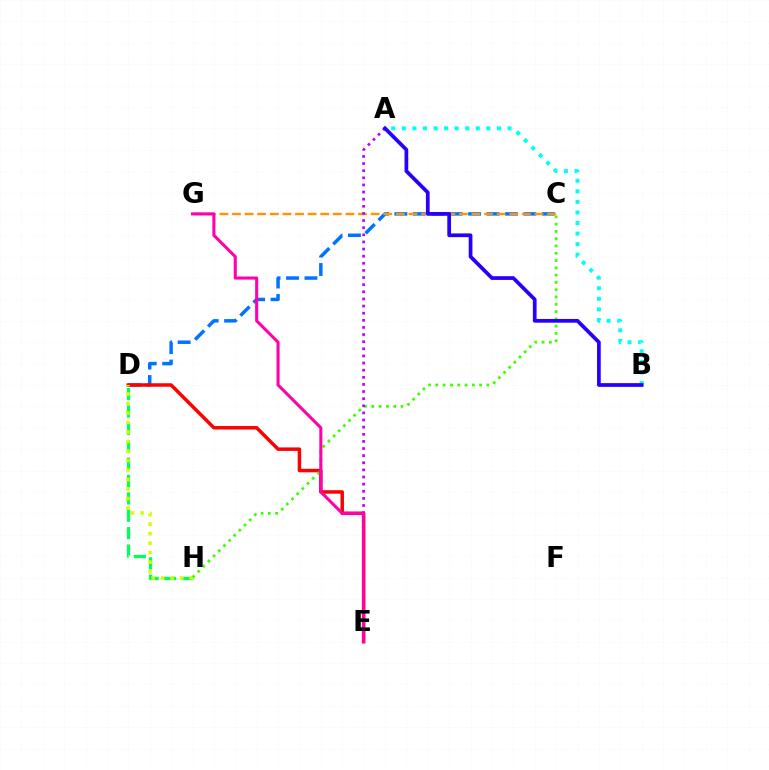{('C', 'D'): [{'color': '#0074ff', 'line_style': 'dashed', 'thickness': 2.5}], ('D', 'E'): [{'color': '#ff0000', 'line_style': 'solid', 'thickness': 2.51}], ('C', 'G'): [{'color': '#ff9400', 'line_style': 'dashed', 'thickness': 1.71}], ('D', 'H'): [{'color': '#00ff5c', 'line_style': 'dashed', 'thickness': 2.36}, {'color': '#d1ff00', 'line_style': 'dotted', 'thickness': 2.58}], ('C', 'H'): [{'color': '#3dff00', 'line_style': 'dotted', 'thickness': 1.98}], ('A', 'B'): [{'color': '#00fff6', 'line_style': 'dotted', 'thickness': 2.87}, {'color': '#2500ff', 'line_style': 'solid', 'thickness': 2.68}], ('A', 'E'): [{'color': '#b900ff', 'line_style': 'dotted', 'thickness': 1.94}], ('E', 'G'): [{'color': '#ff00ac', 'line_style': 'solid', 'thickness': 2.2}]}